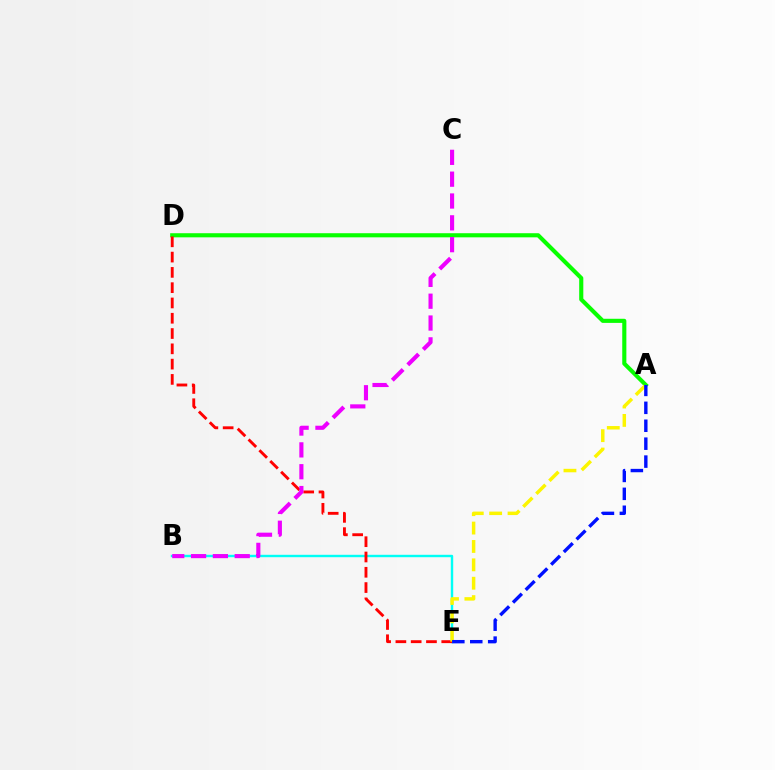{('B', 'E'): [{'color': '#00fff6', 'line_style': 'solid', 'thickness': 1.73}], ('A', 'D'): [{'color': '#08ff00', 'line_style': 'solid', 'thickness': 2.96}], ('D', 'E'): [{'color': '#ff0000', 'line_style': 'dashed', 'thickness': 2.08}], ('A', 'E'): [{'color': '#fcf500', 'line_style': 'dashed', 'thickness': 2.5}, {'color': '#0010ff', 'line_style': 'dashed', 'thickness': 2.43}], ('B', 'C'): [{'color': '#ee00ff', 'line_style': 'dashed', 'thickness': 2.97}]}